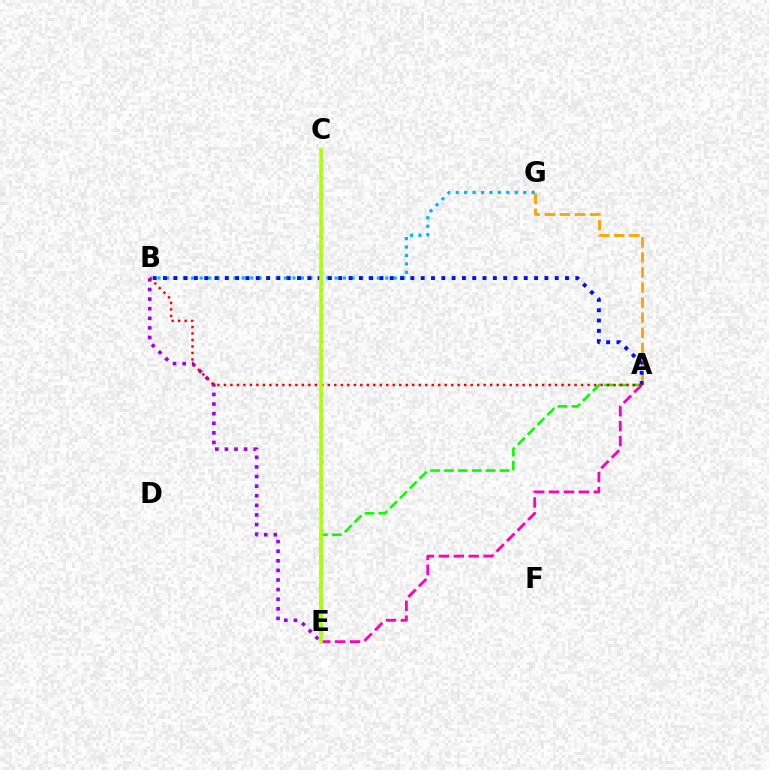{('A', 'G'): [{'color': '#ffa500', 'line_style': 'dashed', 'thickness': 2.05}], ('B', 'E'): [{'color': '#9b00ff', 'line_style': 'dotted', 'thickness': 2.61}], ('C', 'E'): [{'color': '#00ff9d', 'line_style': 'dotted', 'thickness': 2.34}, {'color': '#b3ff00', 'line_style': 'solid', 'thickness': 2.52}], ('A', 'E'): [{'color': '#08ff00', 'line_style': 'dashed', 'thickness': 1.88}, {'color': '#ff00bd', 'line_style': 'dashed', 'thickness': 2.03}], ('B', 'G'): [{'color': '#00b5ff', 'line_style': 'dotted', 'thickness': 2.29}], ('A', 'B'): [{'color': '#0010ff', 'line_style': 'dotted', 'thickness': 2.8}, {'color': '#ff0000', 'line_style': 'dotted', 'thickness': 1.76}]}